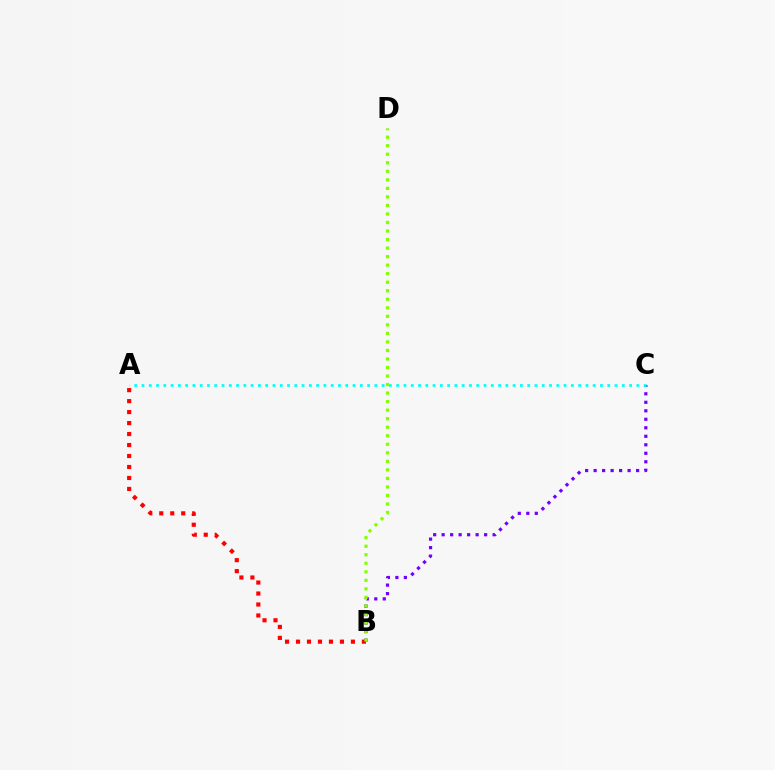{('B', 'C'): [{'color': '#7200ff', 'line_style': 'dotted', 'thickness': 2.31}], ('A', 'C'): [{'color': '#00fff6', 'line_style': 'dotted', 'thickness': 1.98}], ('A', 'B'): [{'color': '#ff0000', 'line_style': 'dotted', 'thickness': 2.98}], ('B', 'D'): [{'color': '#84ff00', 'line_style': 'dotted', 'thickness': 2.32}]}